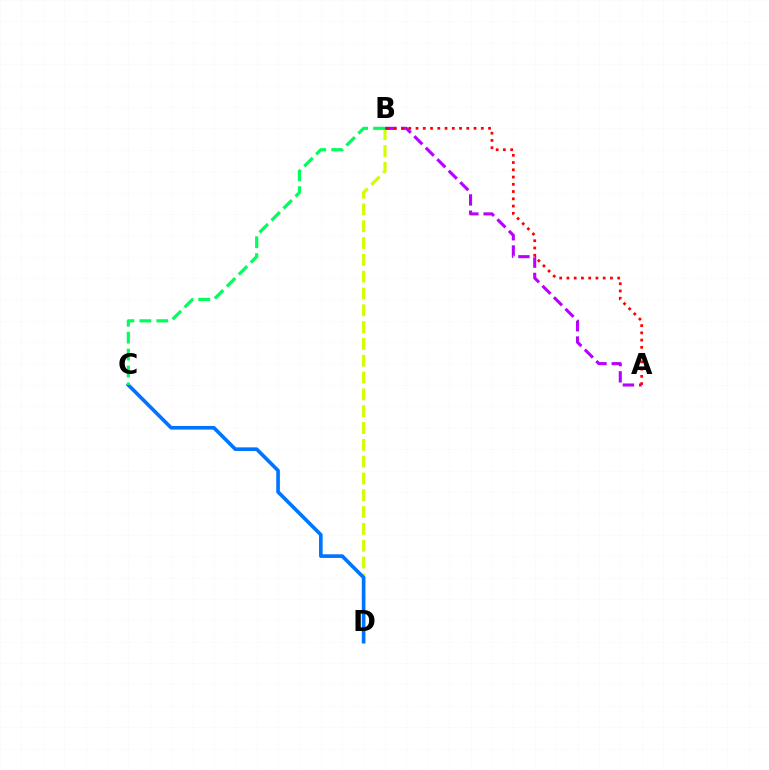{('B', 'D'): [{'color': '#d1ff00', 'line_style': 'dashed', 'thickness': 2.28}], ('A', 'B'): [{'color': '#b900ff', 'line_style': 'dashed', 'thickness': 2.21}, {'color': '#ff0000', 'line_style': 'dotted', 'thickness': 1.97}], ('C', 'D'): [{'color': '#0074ff', 'line_style': 'solid', 'thickness': 2.62}], ('B', 'C'): [{'color': '#00ff5c', 'line_style': 'dashed', 'thickness': 2.3}]}